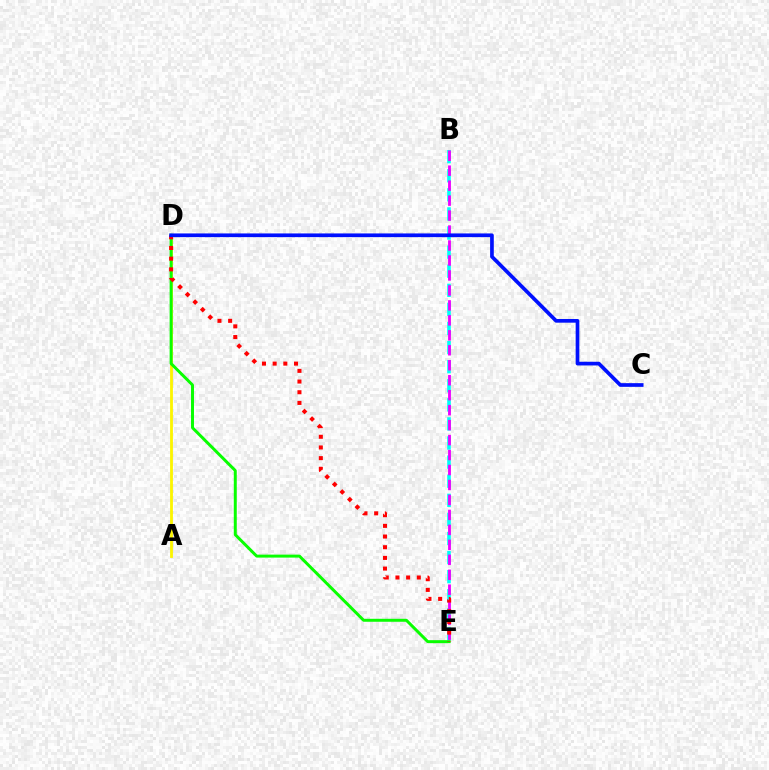{('A', 'D'): [{'color': '#fcf500', 'line_style': 'solid', 'thickness': 2.02}], ('B', 'E'): [{'color': '#00fff6', 'line_style': 'dashed', 'thickness': 2.59}, {'color': '#ee00ff', 'line_style': 'dashed', 'thickness': 2.03}], ('D', 'E'): [{'color': '#08ff00', 'line_style': 'solid', 'thickness': 2.14}, {'color': '#ff0000', 'line_style': 'dotted', 'thickness': 2.9}], ('C', 'D'): [{'color': '#0010ff', 'line_style': 'solid', 'thickness': 2.65}]}